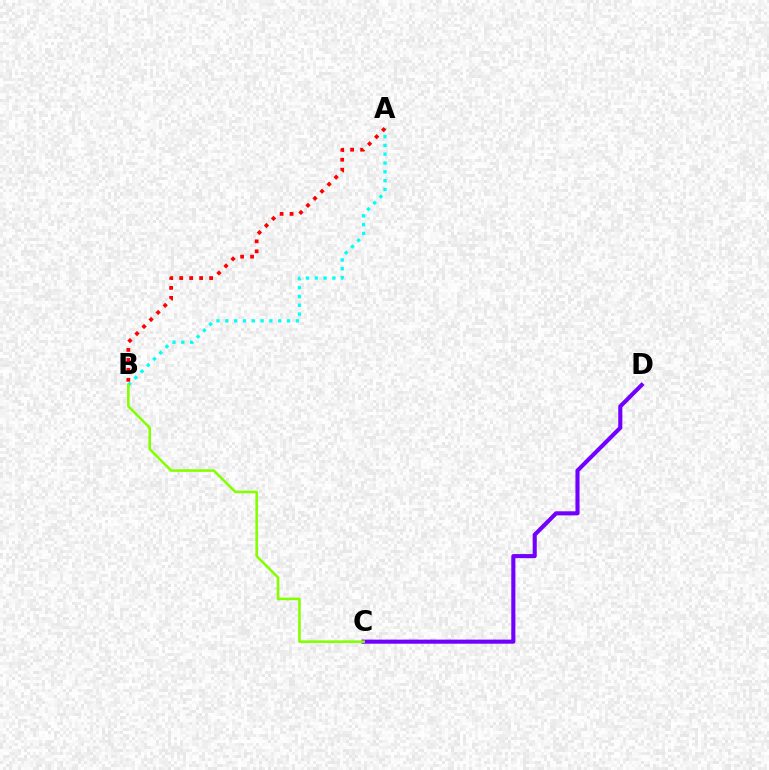{('A', 'B'): [{'color': '#00fff6', 'line_style': 'dotted', 'thickness': 2.4}, {'color': '#ff0000', 'line_style': 'dotted', 'thickness': 2.71}], ('C', 'D'): [{'color': '#7200ff', 'line_style': 'solid', 'thickness': 2.94}], ('B', 'C'): [{'color': '#84ff00', 'line_style': 'solid', 'thickness': 1.86}]}